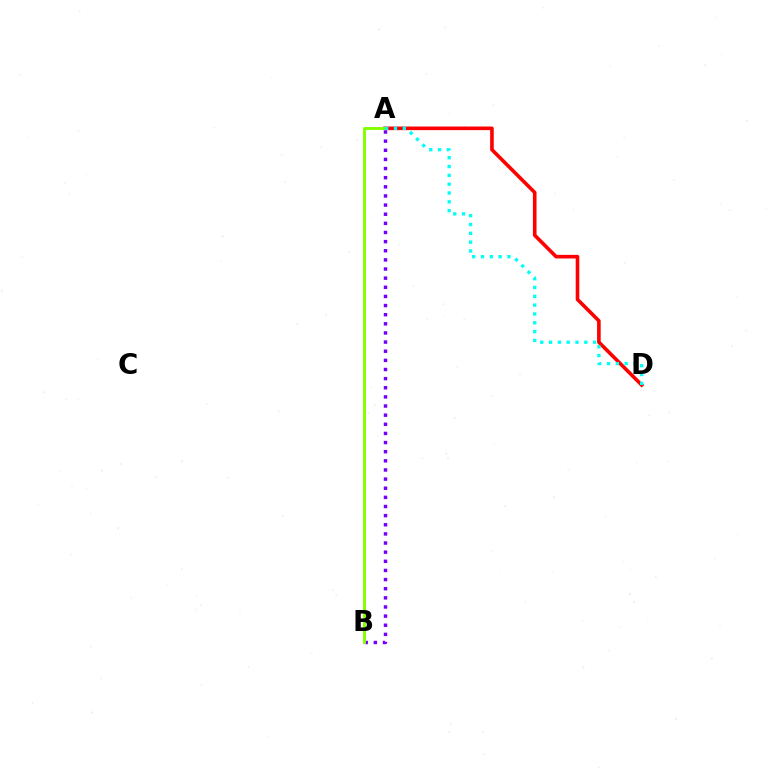{('A', 'B'): [{'color': '#7200ff', 'line_style': 'dotted', 'thickness': 2.48}, {'color': '#84ff00', 'line_style': 'solid', 'thickness': 2.11}], ('A', 'D'): [{'color': '#ff0000', 'line_style': 'solid', 'thickness': 2.6}, {'color': '#00fff6', 'line_style': 'dotted', 'thickness': 2.4}]}